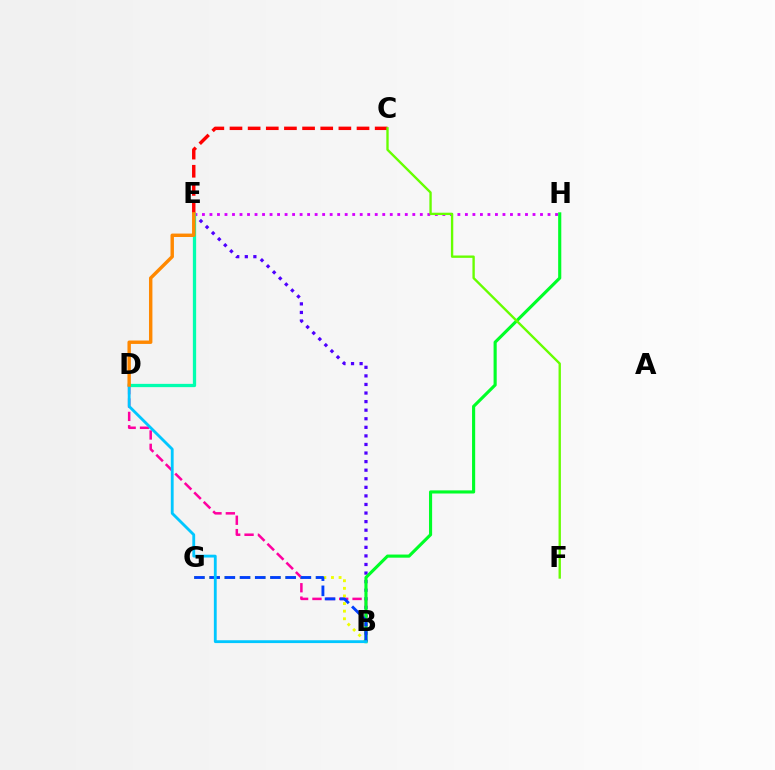{('B', 'E'): [{'color': '#4f00ff', 'line_style': 'dotted', 'thickness': 2.33}], ('B', 'D'): [{'color': '#ff00a0', 'line_style': 'dashed', 'thickness': 1.82}, {'color': '#00c7ff', 'line_style': 'solid', 'thickness': 2.04}], ('E', 'H'): [{'color': '#d600ff', 'line_style': 'dotted', 'thickness': 2.04}], ('C', 'E'): [{'color': '#ff0000', 'line_style': 'dashed', 'thickness': 2.47}], ('B', 'G'): [{'color': '#eeff00', 'line_style': 'dotted', 'thickness': 2.07}, {'color': '#003fff', 'line_style': 'dashed', 'thickness': 2.07}], ('B', 'H'): [{'color': '#00ff27', 'line_style': 'solid', 'thickness': 2.25}], ('C', 'F'): [{'color': '#66ff00', 'line_style': 'solid', 'thickness': 1.7}], ('D', 'E'): [{'color': '#00ffaf', 'line_style': 'solid', 'thickness': 2.35}, {'color': '#ff8800', 'line_style': 'solid', 'thickness': 2.46}]}